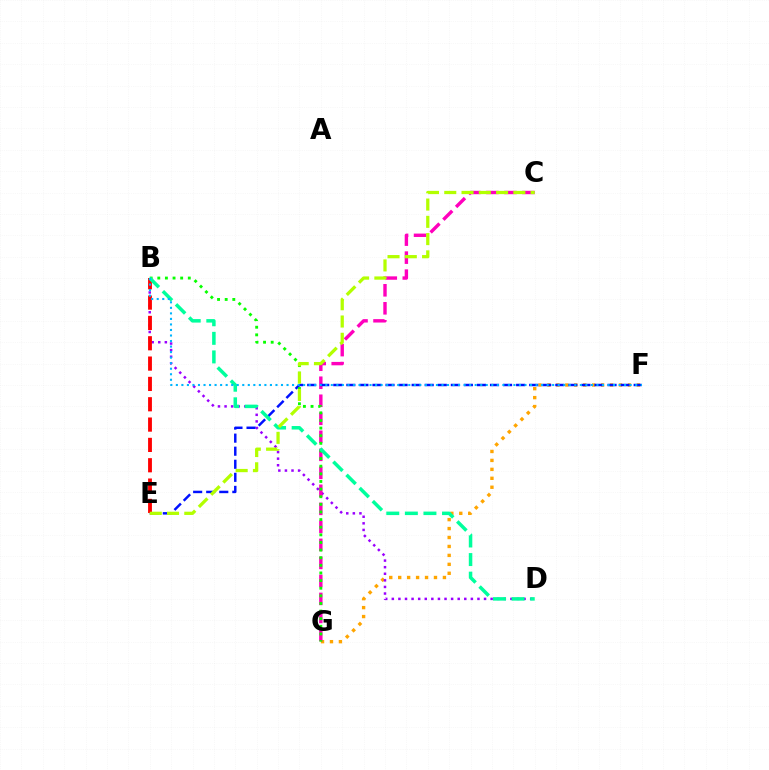{('F', 'G'): [{'color': '#ffa500', 'line_style': 'dotted', 'thickness': 2.43}], ('B', 'D'): [{'color': '#9b00ff', 'line_style': 'dotted', 'thickness': 1.79}, {'color': '#00ff9d', 'line_style': 'dashed', 'thickness': 2.52}], ('C', 'G'): [{'color': '#ff00bd', 'line_style': 'dashed', 'thickness': 2.45}], ('E', 'F'): [{'color': '#0010ff', 'line_style': 'dashed', 'thickness': 1.77}], ('B', 'G'): [{'color': '#08ff00', 'line_style': 'dotted', 'thickness': 2.07}], ('B', 'E'): [{'color': '#ff0000', 'line_style': 'dashed', 'thickness': 2.76}], ('B', 'F'): [{'color': '#00b5ff', 'line_style': 'dotted', 'thickness': 1.5}], ('C', 'E'): [{'color': '#b3ff00', 'line_style': 'dashed', 'thickness': 2.35}]}